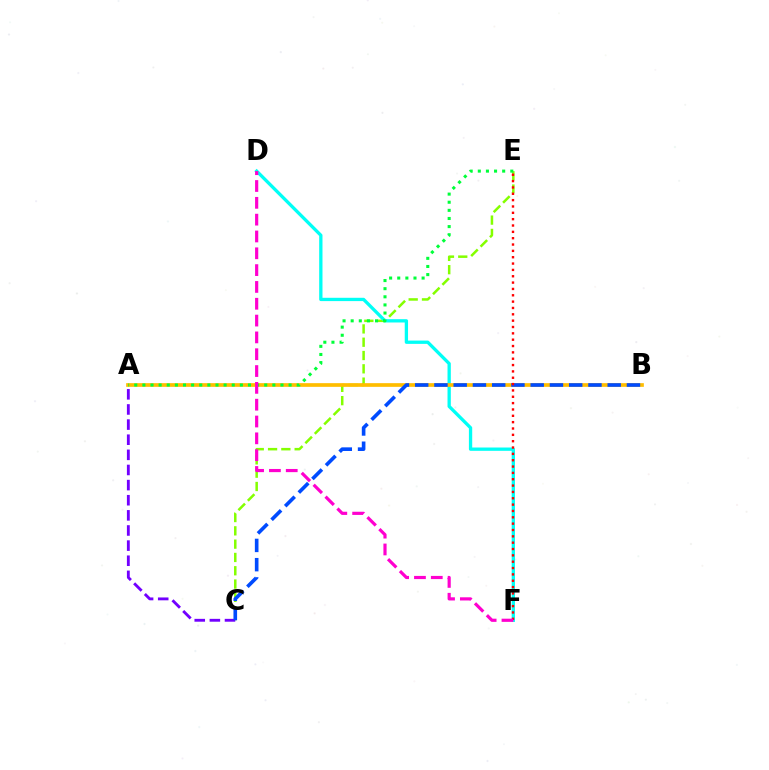{('C', 'E'): [{'color': '#84ff00', 'line_style': 'dashed', 'thickness': 1.81}], ('D', 'F'): [{'color': '#00fff6', 'line_style': 'solid', 'thickness': 2.38}, {'color': '#ff00cf', 'line_style': 'dashed', 'thickness': 2.29}], ('A', 'B'): [{'color': '#ffbd00', 'line_style': 'solid', 'thickness': 2.66}], ('A', 'C'): [{'color': '#7200ff', 'line_style': 'dashed', 'thickness': 2.06}], ('A', 'E'): [{'color': '#00ff39', 'line_style': 'dotted', 'thickness': 2.21}], ('B', 'C'): [{'color': '#004bff', 'line_style': 'dashed', 'thickness': 2.62}], ('E', 'F'): [{'color': '#ff0000', 'line_style': 'dotted', 'thickness': 1.72}]}